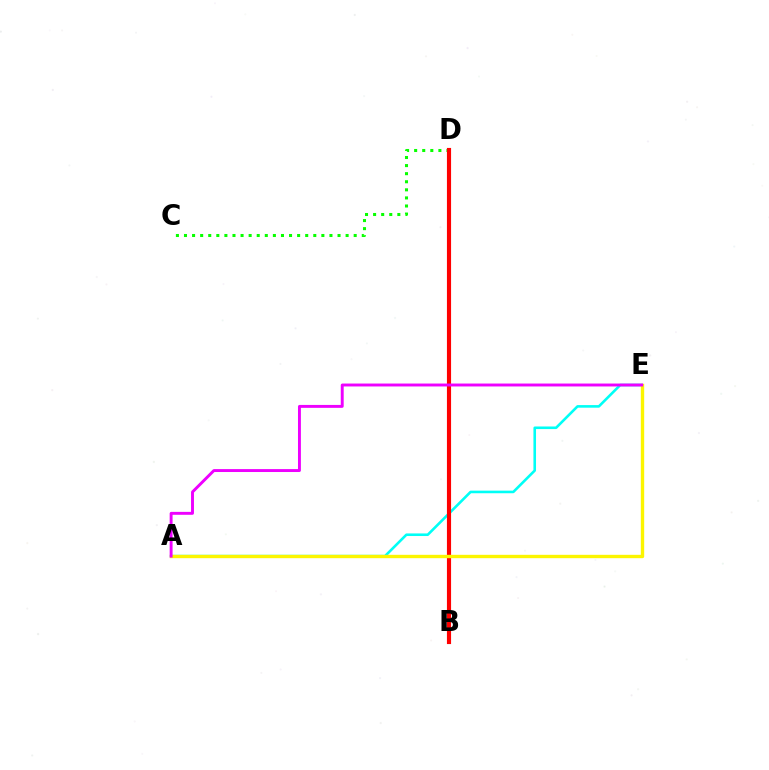{('A', 'E'): [{'color': '#00fff6', 'line_style': 'solid', 'thickness': 1.87}, {'color': '#fcf500', 'line_style': 'solid', 'thickness': 2.43}, {'color': '#ee00ff', 'line_style': 'solid', 'thickness': 2.1}], ('B', 'D'): [{'color': '#0010ff', 'line_style': 'dotted', 'thickness': 2.71}, {'color': '#ff0000', 'line_style': 'solid', 'thickness': 2.98}], ('C', 'D'): [{'color': '#08ff00', 'line_style': 'dotted', 'thickness': 2.2}]}